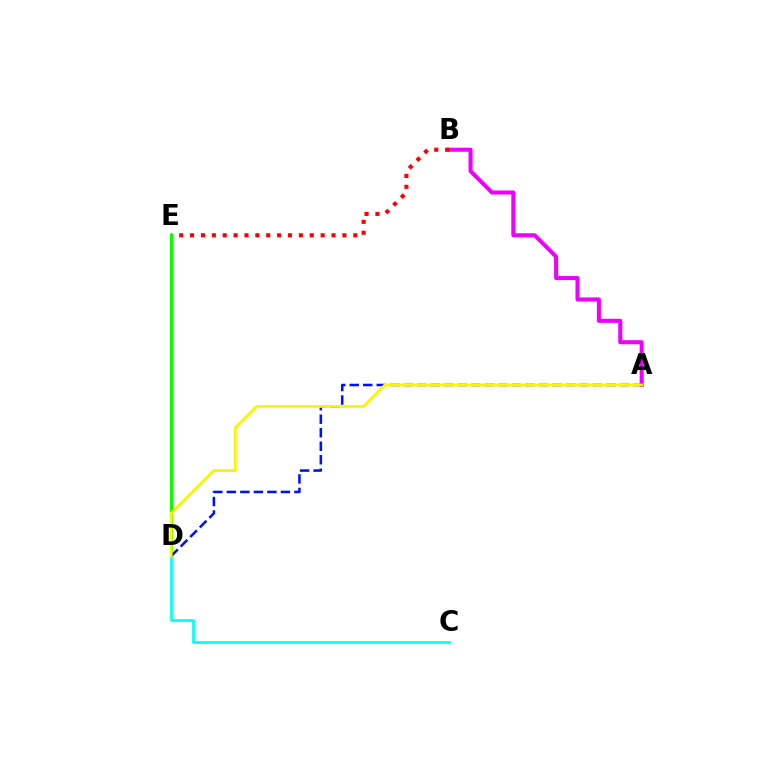{('A', 'B'): [{'color': '#ee00ff', 'line_style': 'solid', 'thickness': 2.92}], ('B', 'E'): [{'color': '#ff0000', 'line_style': 'dotted', 'thickness': 2.96}], ('D', 'E'): [{'color': '#08ff00', 'line_style': 'solid', 'thickness': 2.23}], ('C', 'D'): [{'color': '#00fff6', 'line_style': 'solid', 'thickness': 1.94}], ('A', 'D'): [{'color': '#0010ff', 'line_style': 'dashed', 'thickness': 1.84}, {'color': '#fcf500', 'line_style': 'solid', 'thickness': 2.07}]}